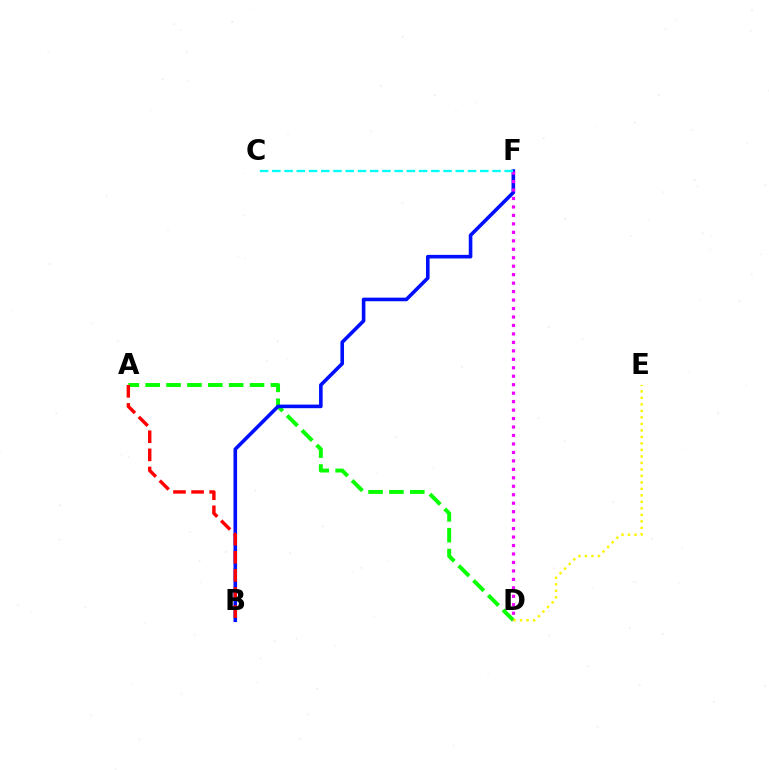{('A', 'D'): [{'color': '#08ff00', 'line_style': 'dashed', 'thickness': 2.84}], ('B', 'F'): [{'color': '#0010ff', 'line_style': 'solid', 'thickness': 2.6}], ('A', 'B'): [{'color': '#ff0000', 'line_style': 'dashed', 'thickness': 2.46}], ('D', 'F'): [{'color': '#ee00ff', 'line_style': 'dotted', 'thickness': 2.3}], ('C', 'F'): [{'color': '#00fff6', 'line_style': 'dashed', 'thickness': 1.66}], ('D', 'E'): [{'color': '#fcf500', 'line_style': 'dotted', 'thickness': 1.77}]}